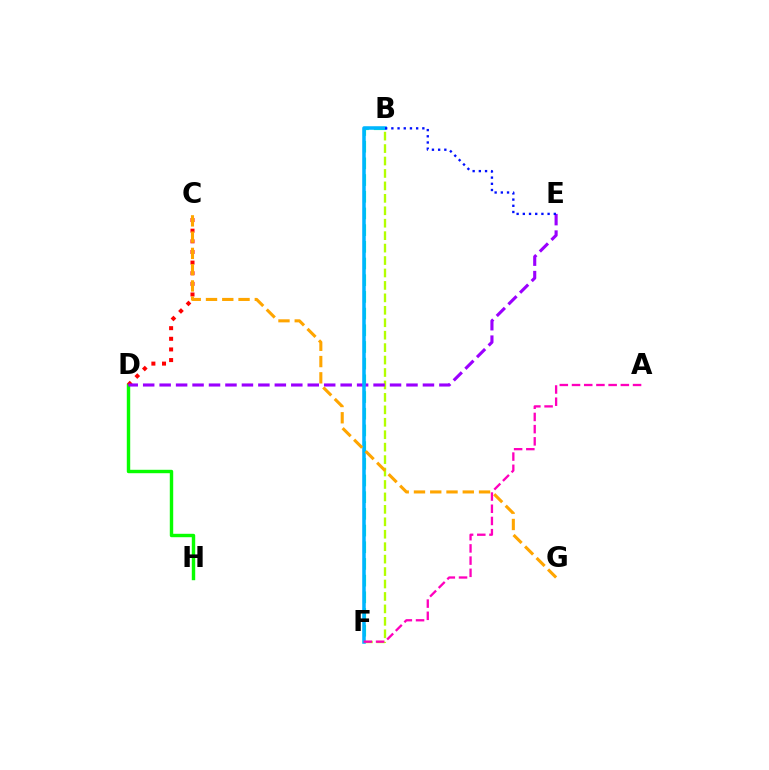{('D', 'H'): [{'color': '#08ff00', 'line_style': 'solid', 'thickness': 2.46}], ('C', 'D'): [{'color': '#ff0000', 'line_style': 'dotted', 'thickness': 2.89}], ('B', 'F'): [{'color': '#b3ff00', 'line_style': 'dashed', 'thickness': 1.69}, {'color': '#00ff9d', 'line_style': 'dashed', 'thickness': 2.27}, {'color': '#00b5ff', 'line_style': 'solid', 'thickness': 2.54}], ('D', 'E'): [{'color': '#9b00ff', 'line_style': 'dashed', 'thickness': 2.24}], ('A', 'F'): [{'color': '#ff00bd', 'line_style': 'dashed', 'thickness': 1.66}], ('C', 'G'): [{'color': '#ffa500', 'line_style': 'dashed', 'thickness': 2.21}], ('B', 'E'): [{'color': '#0010ff', 'line_style': 'dotted', 'thickness': 1.68}]}